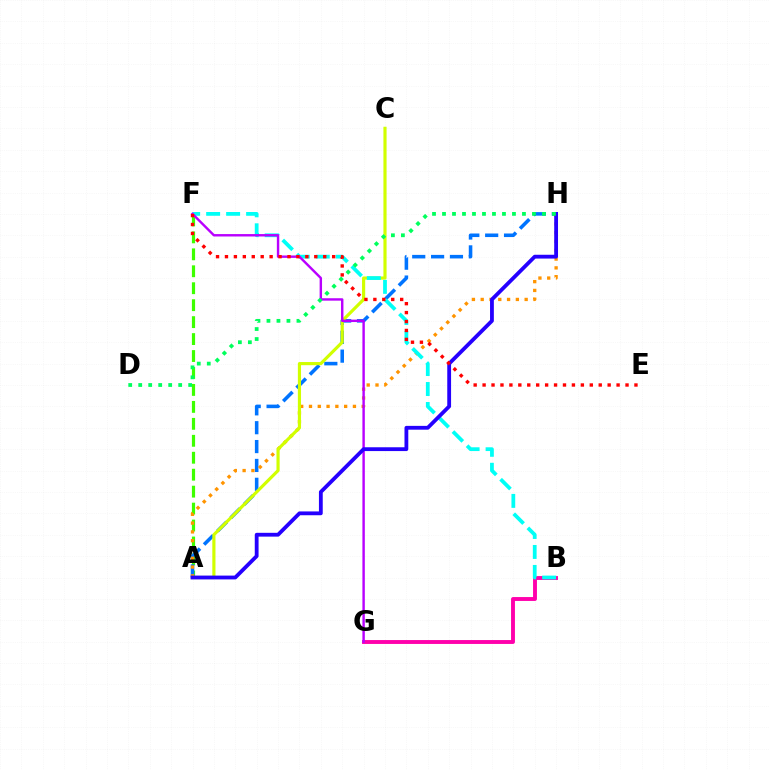{('A', 'F'): [{'color': '#3dff00', 'line_style': 'dashed', 'thickness': 2.3}], ('A', 'H'): [{'color': '#0074ff', 'line_style': 'dashed', 'thickness': 2.56}, {'color': '#ff9400', 'line_style': 'dotted', 'thickness': 2.39}, {'color': '#2500ff', 'line_style': 'solid', 'thickness': 2.74}], ('B', 'G'): [{'color': '#ff00ac', 'line_style': 'solid', 'thickness': 2.8}], ('A', 'C'): [{'color': '#d1ff00', 'line_style': 'solid', 'thickness': 2.28}], ('B', 'F'): [{'color': '#00fff6', 'line_style': 'dashed', 'thickness': 2.71}], ('F', 'G'): [{'color': '#b900ff', 'line_style': 'solid', 'thickness': 1.74}], ('D', 'H'): [{'color': '#00ff5c', 'line_style': 'dotted', 'thickness': 2.72}], ('E', 'F'): [{'color': '#ff0000', 'line_style': 'dotted', 'thickness': 2.43}]}